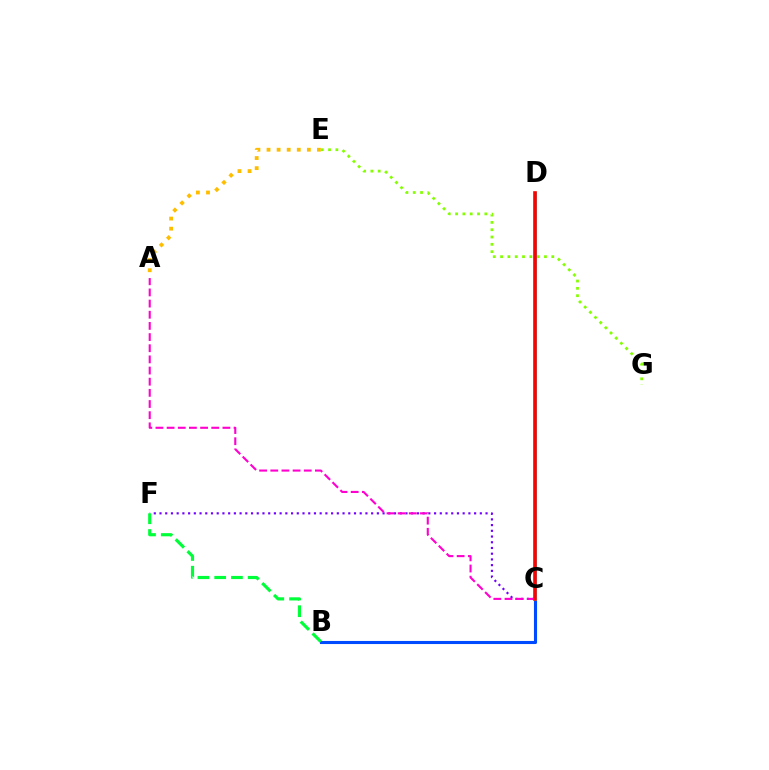{('B', 'C'): [{'color': '#004bff', 'line_style': 'solid', 'thickness': 2.21}], ('C', 'F'): [{'color': '#7200ff', 'line_style': 'dotted', 'thickness': 1.55}], ('A', 'E'): [{'color': '#ffbd00', 'line_style': 'dotted', 'thickness': 2.74}], ('E', 'G'): [{'color': '#84ff00', 'line_style': 'dotted', 'thickness': 1.99}], ('C', 'D'): [{'color': '#00fff6', 'line_style': 'solid', 'thickness': 2.17}, {'color': '#ff0000', 'line_style': 'solid', 'thickness': 2.6}], ('A', 'C'): [{'color': '#ff00cf', 'line_style': 'dashed', 'thickness': 1.52}], ('B', 'F'): [{'color': '#00ff39', 'line_style': 'dashed', 'thickness': 2.27}]}